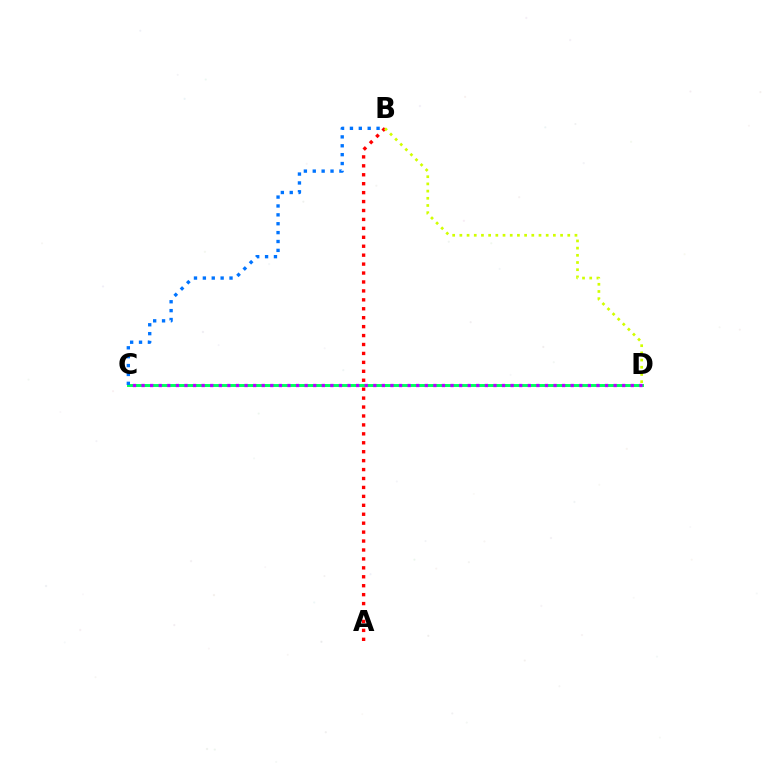{('C', 'D'): [{'color': '#00ff5c', 'line_style': 'solid', 'thickness': 2.11}, {'color': '#b900ff', 'line_style': 'dotted', 'thickness': 2.33}], ('A', 'B'): [{'color': '#ff0000', 'line_style': 'dotted', 'thickness': 2.43}], ('B', 'C'): [{'color': '#0074ff', 'line_style': 'dotted', 'thickness': 2.41}], ('B', 'D'): [{'color': '#d1ff00', 'line_style': 'dotted', 'thickness': 1.95}]}